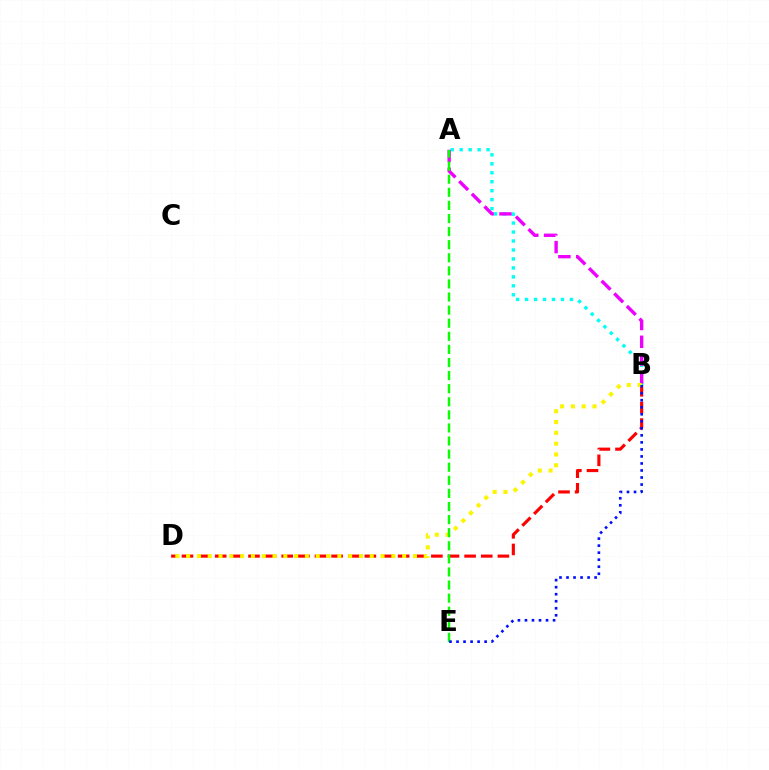{('A', 'B'): [{'color': '#00fff6', 'line_style': 'dotted', 'thickness': 2.44}, {'color': '#ee00ff', 'line_style': 'dashed', 'thickness': 2.42}], ('B', 'D'): [{'color': '#ff0000', 'line_style': 'dashed', 'thickness': 2.26}, {'color': '#fcf500', 'line_style': 'dotted', 'thickness': 2.93}], ('A', 'E'): [{'color': '#08ff00', 'line_style': 'dashed', 'thickness': 1.78}], ('B', 'E'): [{'color': '#0010ff', 'line_style': 'dotted', 'thickness': 1.91}]}